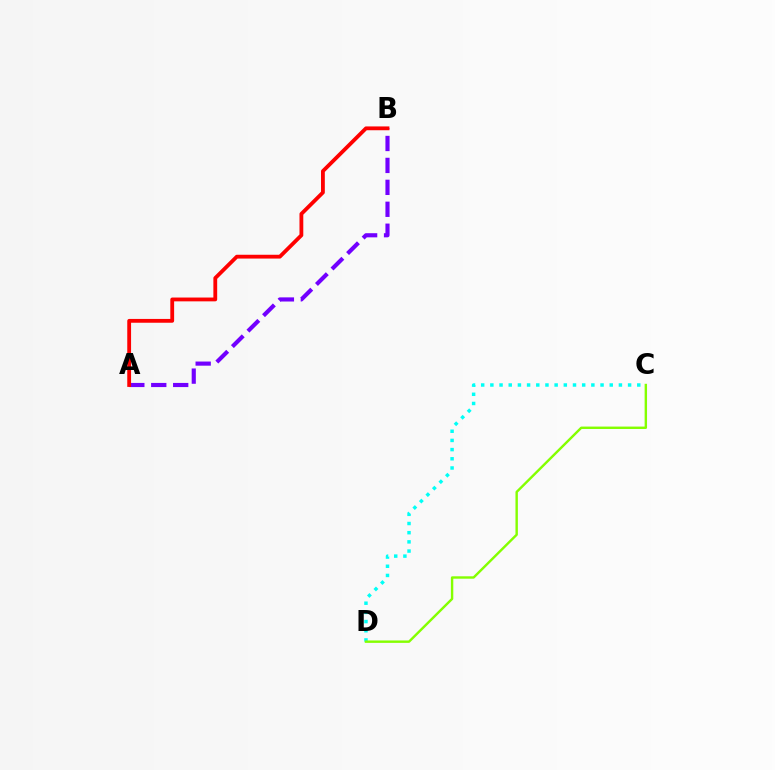{('C', 'D'): [{'color': '#00fff6', 'line_style': 'dotted', 'thickness': 2.49}, {'color': '#84ff00', 'line_style': 'solid', 'thickness': 1.73}], ('A', 'B'): [{'color': '#7200ff', 'line_style': 'dashed', 'thickness': 2.98}, {'color': '#ff0000', 'line_style': 'solid', 'thickness': 2.74}]}